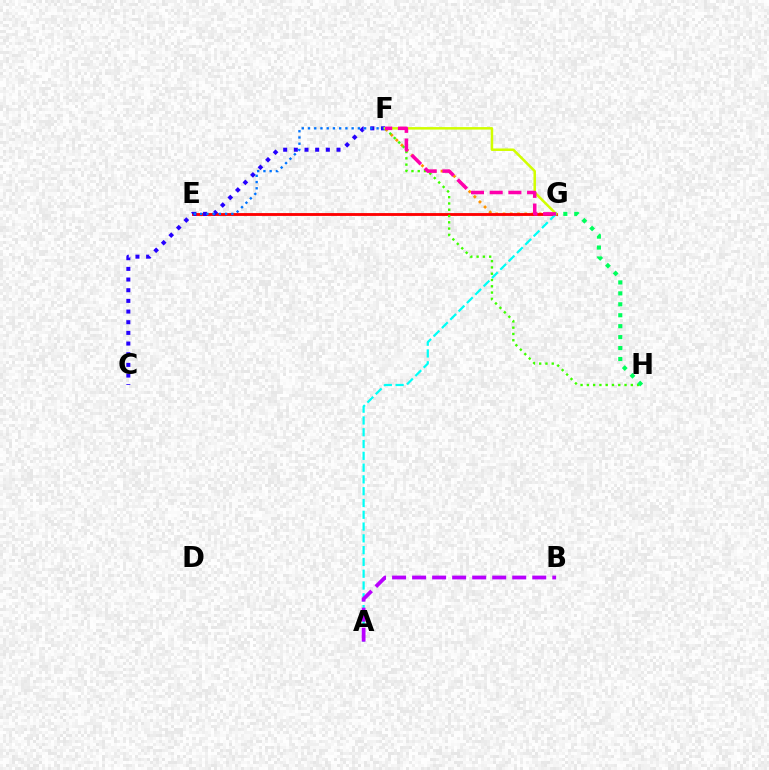{('F', 'G'): [{'color': '#ff9400', 'line_style': 'dotted', 'thickness': 1.97}, {'color': '#d1ff00', 'line_style': 'solid', 'thickness': 1.8}, {'color': '#ff00ac', 'line_style': 'dashed', 'thickness': 2.54}], ('E', 'G'): [{'color': '#ff0000', 'line_style': 'solid', 'thickness': 2.05}], ('F', 'H'): [{'color': '#3dff00', 'line_style': 'dotted', 'thickness': 1.71}], ('C', 'F'): [{'color': '#2500ff', 'line_style': 'dotted', 'thickness': 2.9}], ('A', 'G'): [{'color': '#00fff6', 'line_style': 'dashed', 'thickness': 1.6}], ('E', 'F'): [{'color': '#0074ff', 'line_style': 'dotted', 'thickness': 1.69}], ('G', 'H'): [{'color': '#00ff5c', 'line_style': 'dotted', 'thickness': 2.97}], ('A', 'B'): [{'color': '#b900ff', 'line_style': 'dashed', 'thickness': 2.72}]}